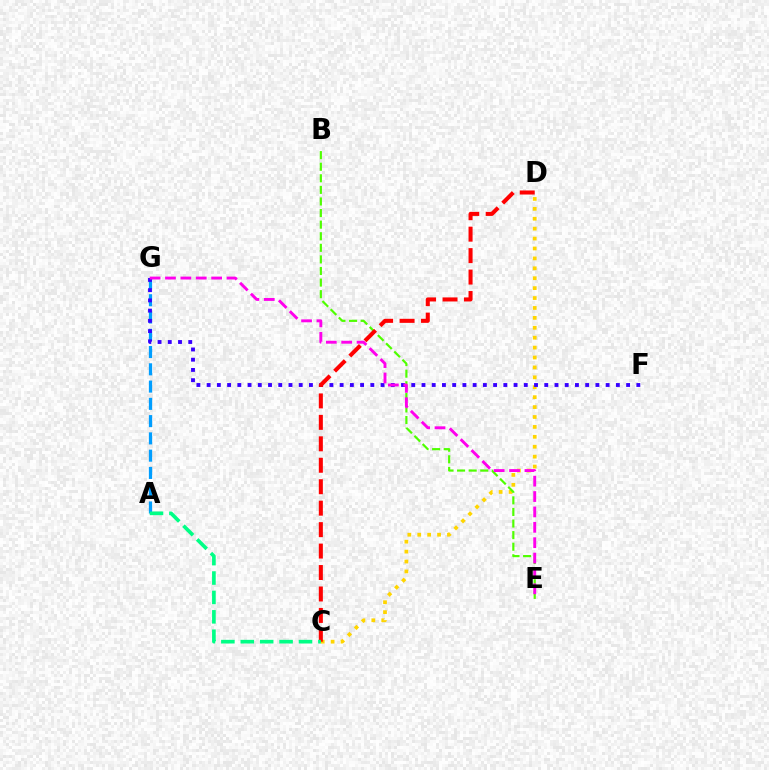{('A', 'G'): [{'color': '#009eff', 'line_style': 'dashed', 'thickness': 2.35}], ('C', 'D'): [{'color': '#ffd500', 'line_style': 'dotted', 'thickness': 2.69}, {'color': '#ff0000', 'line_style': 'dashed', 'thickness': 2.91}], ('F', 'G'): [{'color': '#3700ff', 'line_style': 'dotted', 'thickness': 2.78}], ('B', 'E'): [{'color': '#4fff00', 'line_style': 'dashed', 'thickness': 1.57}], ('A', 'C'): [{'color': '#00ff86', 'line_style': 'dashed', 'thickness': 2.64}], ('E', 'G'): [{'color': '#ff00ed', 'line_style': 'dashed', 'thickness': 2.09}]}